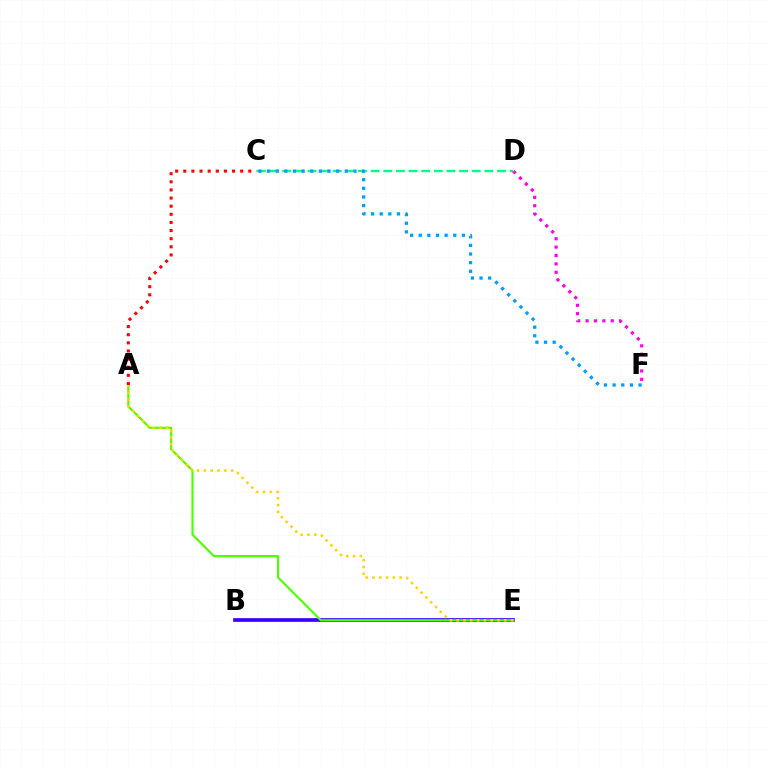{('B', 'E'): [{'color': '#3700ff', 'line_style': 'solid', 'thickness': 2.65}], ('A', 'E'): [{'color': '#4fff00', 'line_style': 'solid', 'thickness': 1.54}, {'color': '#ffd500', 'line_style': 'dotted', 'thickness': 1.85}], ('C', 'D'): [{'color': '#00ff86', 'line_style': 'dashed', 'thickness': 1.72}], ('D', 'F'): [{'color': '#ff00ed', 'line_style': 'dotted', 'thickness': 2.28}], ('A', 'C'): [{'color': '#ff0000', 'line_style': 'dotted', 'thickness': 2.21}], ('C', 'F'): [{'color': '#009eff', 'line_style': 'dotted', 'thickness': 2.35}]}